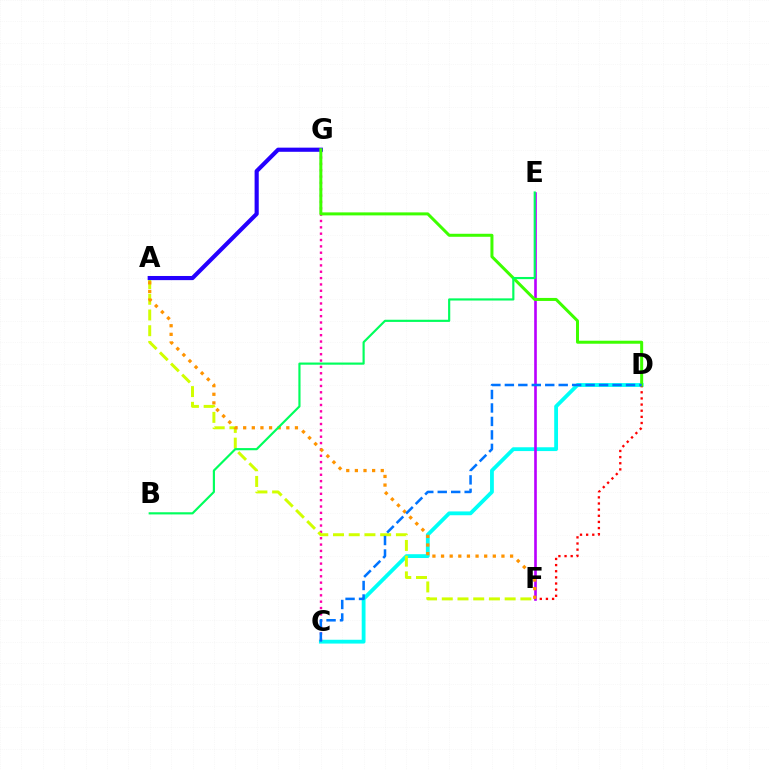{('C', 'D'): [{'color': '#00fff6', 'line_style': 'solid', 'thickness': 2.74}, {'color': '#0074ff', 'line_style': 'dashed', 'thickness': 1.83}], ('D', 'F'): [{'color': '#ff0000', 'line_style': 'dotted', 'thickness': 1.67}], ('C', 'G'): [{'color': '#ff00ac', 'line_style': 'dotted', 'thickness': 1.72}], ('E', 'F'): [{'color': '#b900ff', 'line_style': 'solid', 'thickness': 1.9}], ('A', 'F'): [{'color': '#d1ff00', 'line_style': 'dashed', 'thickness': 2.14}, {'color': '#ff9400', 'line_style': 'dotted', 'thickness': 2.34}], ('A', 'G'): [{'color': '#2500ff', 'line_style': 'solid', 'thickness': 2.98}], ('D', 'G'): [{'color': '#3dff00', 'line_style': 'solid', 'thickness': 2.16}], ('B', 'E'): [{'color': '#00ff5c', 'line_style': 'solid', 'thickness': 1.56}]}